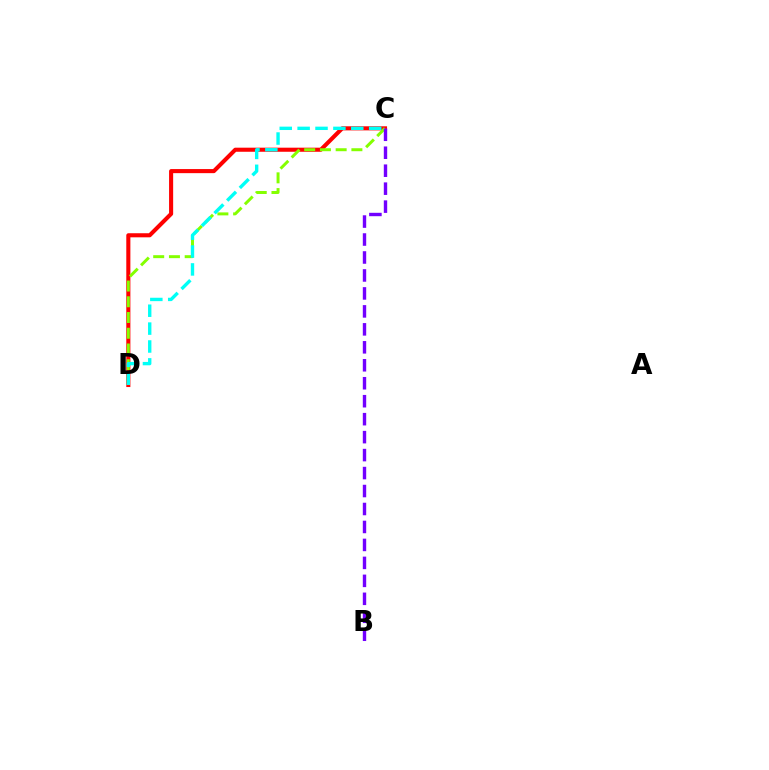{('C', 'D'): [{'color': '#ff0000', 'line_style': 'solid', 'thickness': 2.94}, {'color': '#84ff00', 'line_style': 'dashed', 'thickness': 2.14}, {'color': '#00fff6', 'line_style': 'dashed', 'thickness': 2.43}], ('B', 'C'): [{'color': '#7200ff', 'line_style': 'dashed', 'thickness': 2.44}]}